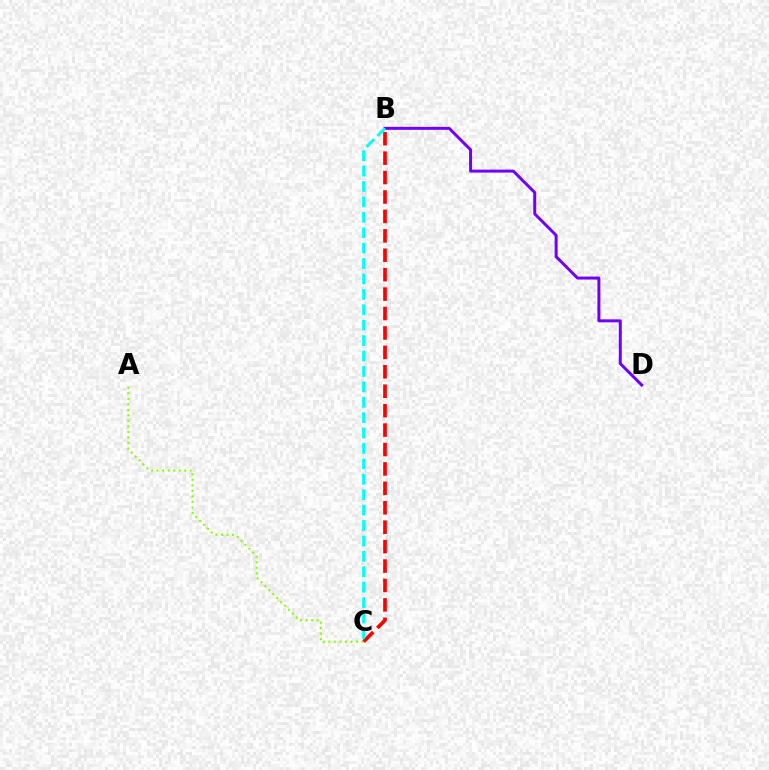{('A', 'C'): [{'color': '#84ff00', 'line_style': 'dotted', 'thickness': 1.5}], ('B', 'C'): [{'color': '#ff0000', 'line_style': 'dashed', 'thickness': 2.64}, {'color': '#00fff6', 'line_style': 'dashed', 'thickness': 2.09}], ('B', 'D'): [{'color': '#7200ff', 'line_style': 'solid', 'thickness': 2.15}]}